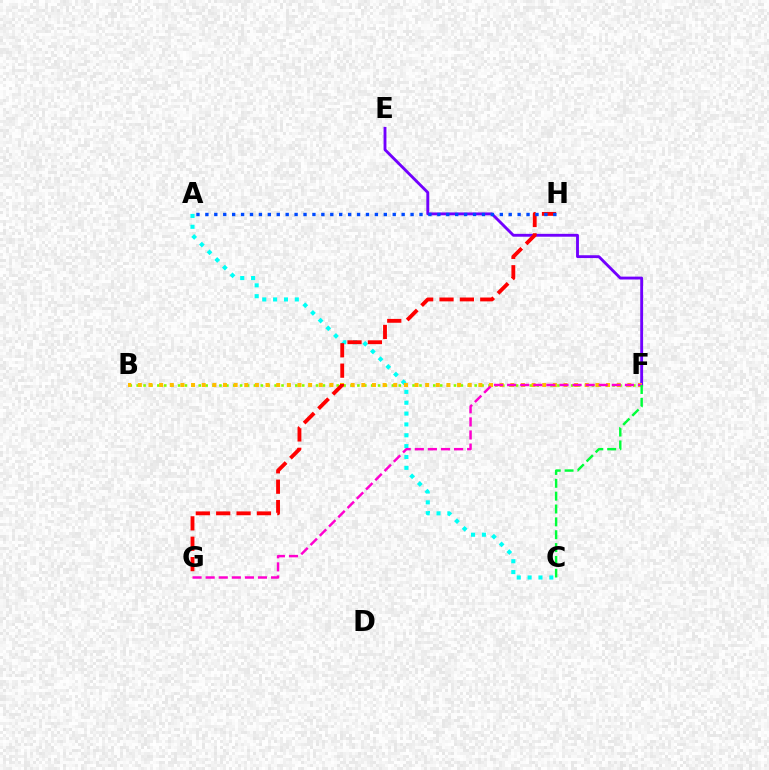{('A', 'C'): [{'color': '#00fff6', 'line_style': 'dotted', 'thickness': 2.95}], ('B', 'F'): [{'color': '#84ff00', 'line_style': 'dotted', 'thickness': 1.87}, {'color': '#ffbd00', 'line_style': 'dotted', 'thickness': 2.89}], ('E', 'F'): [{'color': '#7200ff', 'line_style': 'solid', 'thickness': 2.06}], ('G', 'H'): [{'color': '#ff0000', 'line_style': 'dashed', 'thickness': 2.77}], ('A', 'H'): [{'color': '#004bff', 'line_style': 'dotted', 'thickness': 2.42}], ('F', 'G'): [{'color': '#ff00cf', 'line_style': 'dashed', 'thickness': 1.78}], ('C', 'F'): [{'color': '#00ff39', 'line_style': 'dashed', 'thickness': 1.75}]}